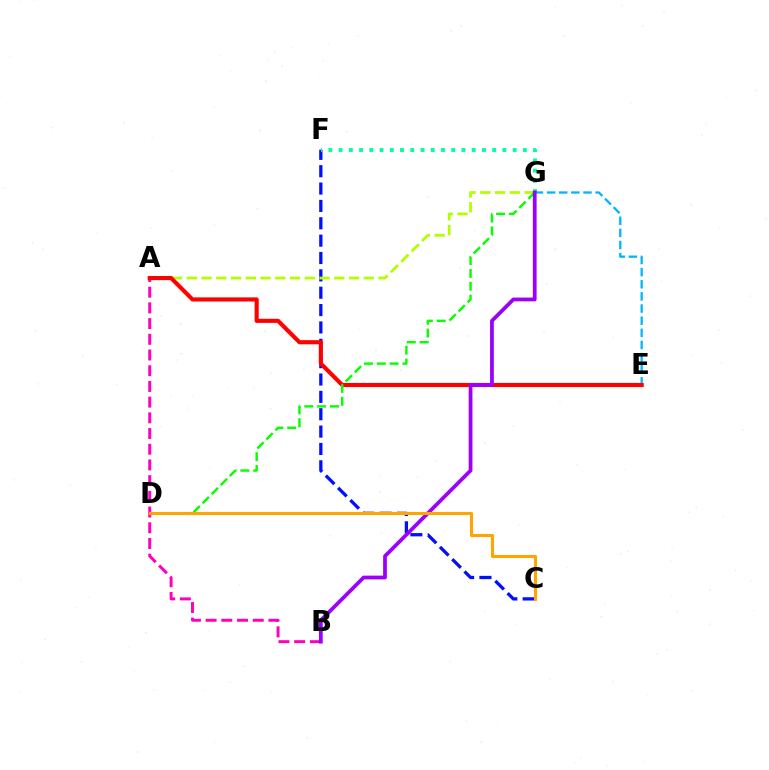{('C', 'F'): [{'color': '#0010ff', 'line_style': 'dashed', 'thickness': 2.36}], ('A', 'B'): [{'color': '#ff00bd', 'line_style': 'dashed', 'thickness': 2.13}], ('A', 'G'): [{'color': '#b3ff00', 'line_style': 'dashed', 'thickness': 2.0}], ('F', 'G'): [{'color': '#00ff9d', 'line_style': 'dotted', 'thickness': 2.78}], ('E', 'G'): [{'color': '#00b5ff', 'line_style': 'dashed', 'thickness': 1.65}], ('A', 'E'): [{'color': '#ff0000', 'line_style': 'solid', 'thickness': 2.96}], ('D', 'G'): [{'color': '#08ff00', 'line_style': 'dashed', 'thickness': 1.74}], ('B', 'G'): [{'color': '#9b00ff', 'line_style': 'solid', 'thickness': 2.71}], ('C', 'D'): [{'color': '#ffa500', 'line_style': 'solid', 'thickness': 2.21}]}